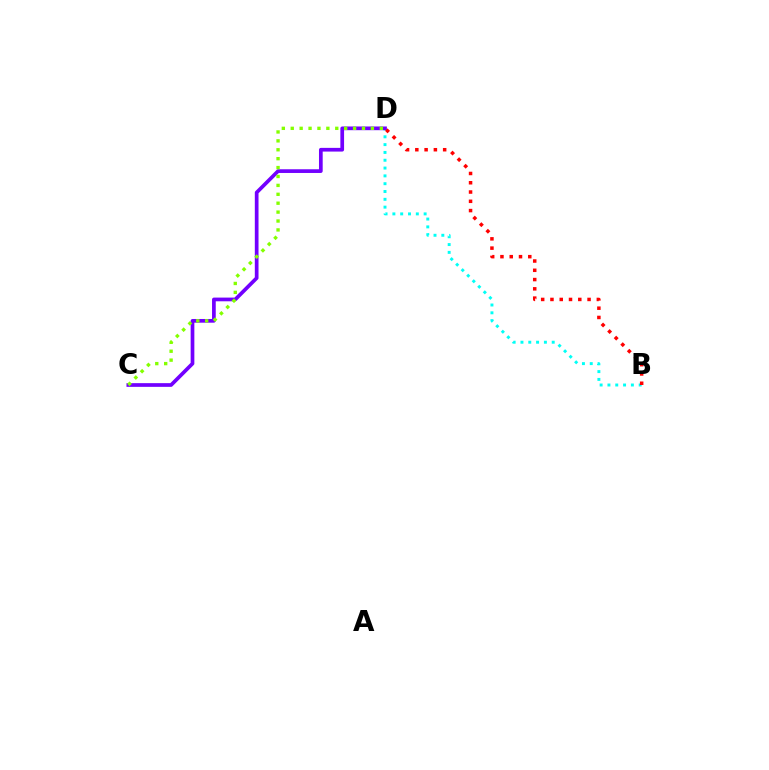{('B', 'D'): [{'color': '#00fff6', 'line_style': 'dotted', 'thickness': 2.12}, {'color': '#ff0000', 'line_style': 'dotted', 'thickness': 2.52}], ('C', 'D'): [{'color': '#7200ff', 'line_style': 'solid', 'thickness': 2.67}, {'color': '#84ff00', 'line_style': 'dotted', 'thickness': 2.42}]}